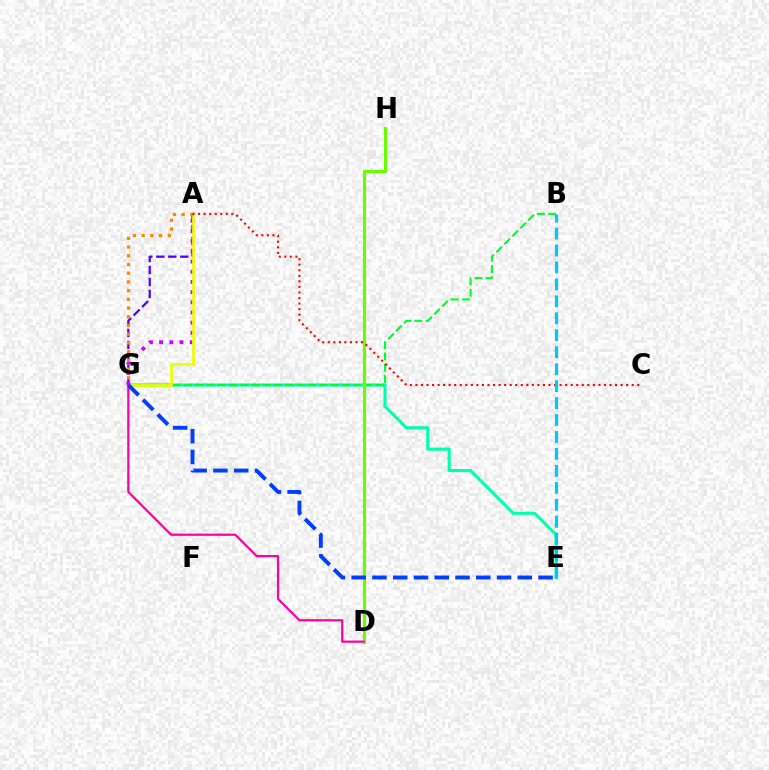{('E', 'G'): [{'color': '#00ffaf', 'line_style': 'solid', 'thickness': 2.23}, {'color': '#003fff', 'line_style': 'dashed', 'thickness': 2.82}], ('A', 'G'): [{'color': '#4f00ff', 'line_style': 'dashed', 'thickness': 1.63}, {'color': '#d600ff', 'line_style': 'dotted', 'thickness': 2.77}, {'color': '#eeff00', 'line_style': 'solid', 'thickness': 1.94}, {'color': '#ff8800', 'line_style': 'dotted', 'thickness': 2.37}], ('B', 'G'): [{'color': '#00ff27', 'line_style': 'dashed', 'thickness': 1.53}], ('D', 'H'): [{'color': '#66ff00', 'line_style': 'solid', 'thickness': 2.24}], ('D', 'G'): [{'color': '#ff00a0', 'line_style': 'solid', 'thickness': 1.59}], ('A', 'C'): [{'color': '#ff0000', 'line_style': 'dotted', 'thickness': 1.51}], ('B', 'E'): [{'color': '#00c7ff', 'line_style': 'dashed', 'thickness': 2.3}]}